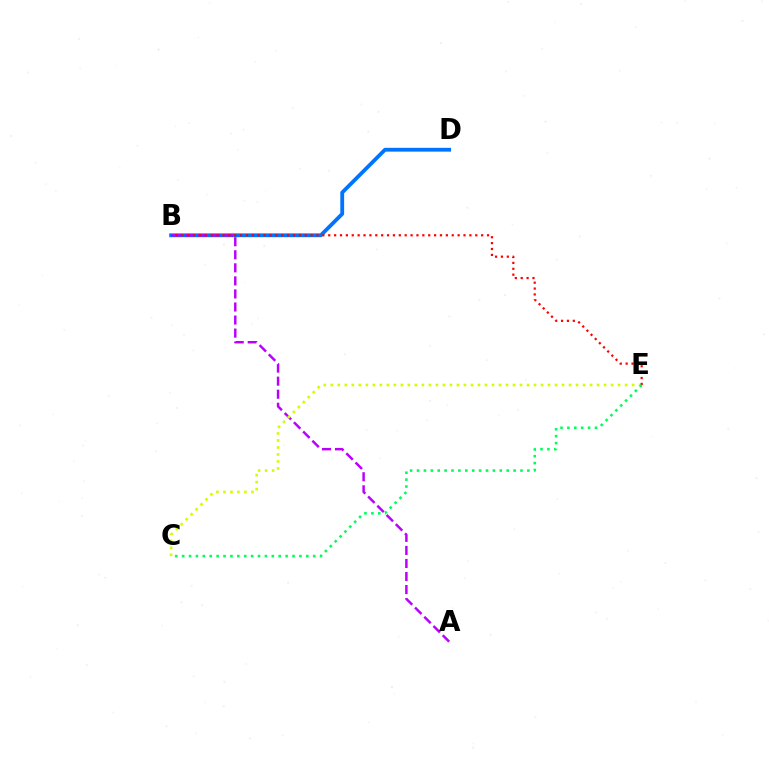{('B', 'D'): [{'color': '#0074ff', 'line_style': 'solid', 'thickness': 2.74}], ('A', 'B'): [{'color': '#b900ff', 'line_style': 'dashed', 'thickness': 1.77}], ('C', 'E'): [{'color': '#d1ff00', 'line_style': 'dotted', 'thickness': 1.9}, {'color': '#00ff5c', 'line_style': 'dotted', 'thickness': 1.87}], ('B', 'E'): [{'color': '#ff0000', 'line_style': 'dotted', 'thickness': 1.6}]}